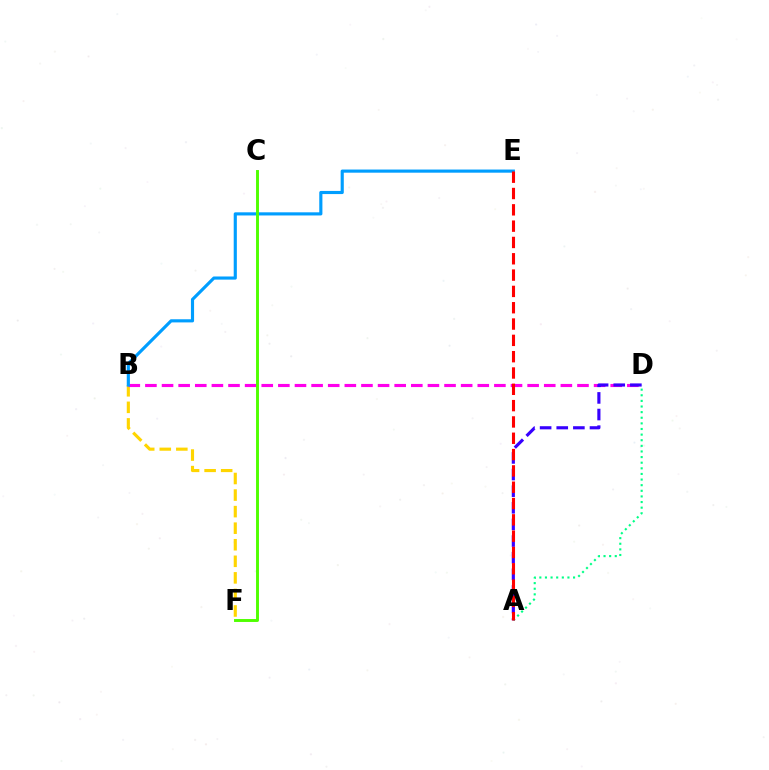{('B', 'F'): [{'color': '#ffd500', 'line_style': 'dashed', 'thickness': 2.25}], ('B', 'D'): [{'color': '#ff00ed', 'line_style': 'dashed', 'thickness': 2.26}], ('A', 'D'): [{'color': '#00ff86', 'line_style': 'dotted', 'thickness': 1.53}, {'color': '#3700ff', 'line_style': 'dashed', 'thickness': 2.26}], ('B', 'E'): [{'color': '#009eff', 'line_style': 'solid', 'thickness': 2.26}], ('C', 'F'): [{'color': '#4fff00', 'line_style': 'solid', 'thickness': 2.1}], ('A', 'E'): [{'color': '#ff0000', 'line_style': 'dashed', 'thickness': 2.22}]}